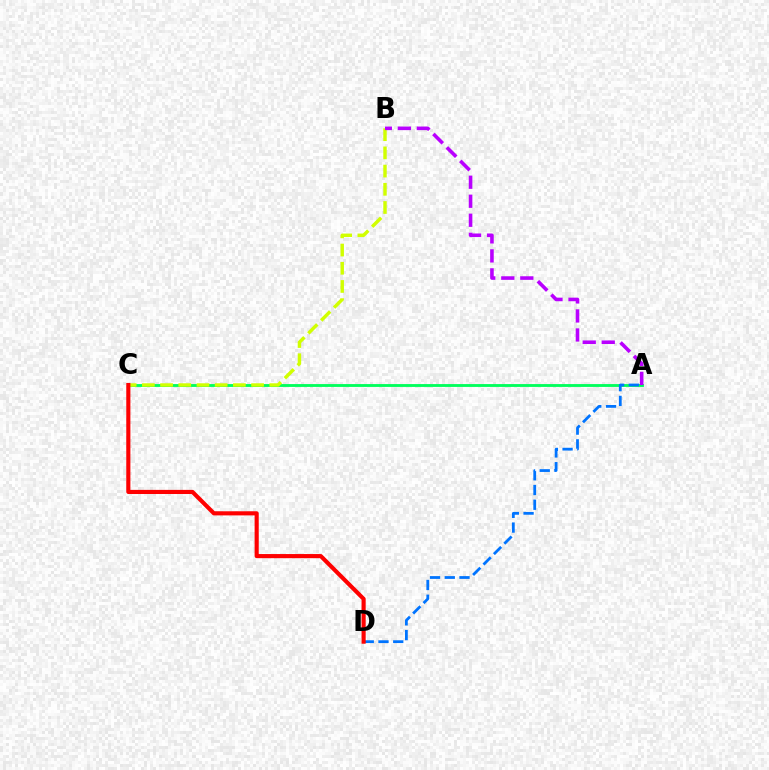{('A', 'C'): [{'color': '#00ff5c', 'line_style': 'solid', 'thickness': 2.05}], ('A', 'D'): [{'color': '#0074ff', 'line_style': 'dashed', 'thickness': 2.0}], ('B', 'C'): [{'color': '#d1ff00', 'line_style': 'dashed', 'thickness': 2.47}], ('A', 'B'): [{'color': '#b900ff', 'line_style': 'dashed', 'thickness': 2.58}], ('C', 'D'): [{'color': '#ff0000', 'line_style': 'solid', 'thickness': 2.97}]}